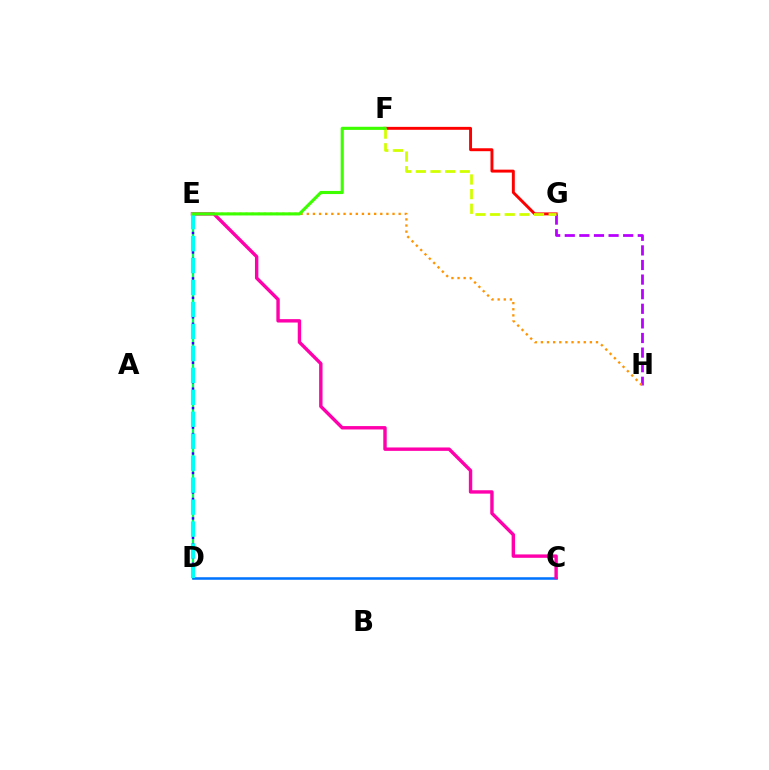{('D', 'E'): [{'color': '#00ff5c', 'line_style': 'solid', 'thickness': 1.67}, {'color': '#2500ff', 'line_style': 'dotted', 'thickness': 1.76}, {'color': '#00fff6', 'line_style': 'dashed', 'thickness': 2.98}], ('F', 'G'): [{'color': '#ff0000', 'line_style': 'solid', 'thickness': 2.11}, {'color': '#d1ff00', 'line_style': 'dashed', 'thickness': 1.99}], ('C', 'D'): [{'color': '#0074ff', 'line_style': 'solid', 'thickness': 1.83}], ('C', 'E'): [{'color': '#ff00ac', 'line_style': 'solid', 'thickness': 2.45}], ('G', 'H'): [{'color': '#b900ff', 'line_style': 'dashed', 'thickness': 1.98}], ('E', 'H'): [{'color': '#ff9400', 'line_style': 'dotted', 'thickness': 1.66}], ('E', 'F'): [{'color': '#3dff00', 'line_style': 'solid', 'thickness': 2.24}]}